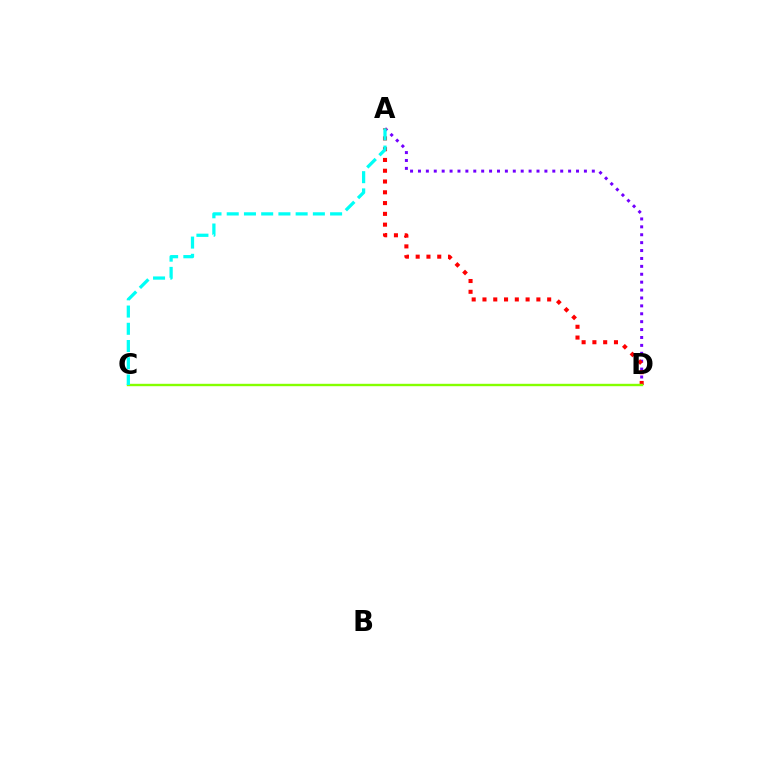{('A', 'D'): [{'color': '#7200ff', 'line_style': 'dotted', 'thickness': 2.15}, {'color': '#ff0000', 'line_style': 'dotted', 'thickness': 2.93}], ('C', 'D'): [{'color': '#84ff00', 'line_style': 'solid', 'thickness': 1.72}], ('A', 'C'): [{'color': '#00fff6', 'line_style': 'dashed', 'thickness': 2.34}]}